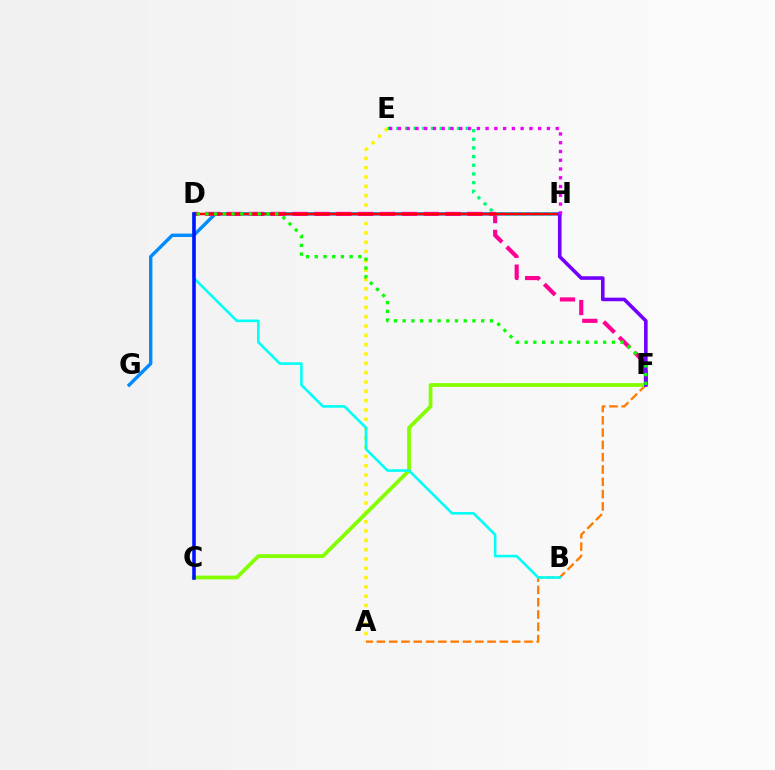{('A', 'E'): [{'color': '#fcf500', 'line_style': 'dotted', 'thickness': 2.53}], ('A', 'F'): [{'color': '#ff7c00', 'line_style': 'dashed', 'thickness': 1.67}], ('G', 'H'): [{'color': '#008cff', 'line_style': 'solid', 'thickness': 2.45}], ('C', 'F'): [{'color': '#84ff00', 'line_style': 'solid', 'thickness': 2.71}], ('D', 'F'): [{'color': '#ff0094', 'line_style': 'dashed', 'thickness': 2.97}, {'color': '#08ff00', 'line_style': 'dotted', 'thickness': 2.37}], ('B', 'D'): [{'color': '#00fff6', 'line_style': 'solid', 'thickness': 1.87}], ('E', 'H'): [{'color': '#00ff74', 'line_style': 'dotted', 'thickness': 2.36}, {'color': '#ee00ff', 'line_style': 'dotted', 'thickness': 2.38}], ('D', 'H'): [{'color': '#ff0000', 'line_style': 'solid', 'thickness': 1.78}], ('C', 'D'): [{'color': '#0010ff', 'line_style': 'solid', 'thickness': 2.56}], ('F', 'H'): [{'color': '#7200ff', 'line_style': 'solid', 'thickness': 2.58}]}